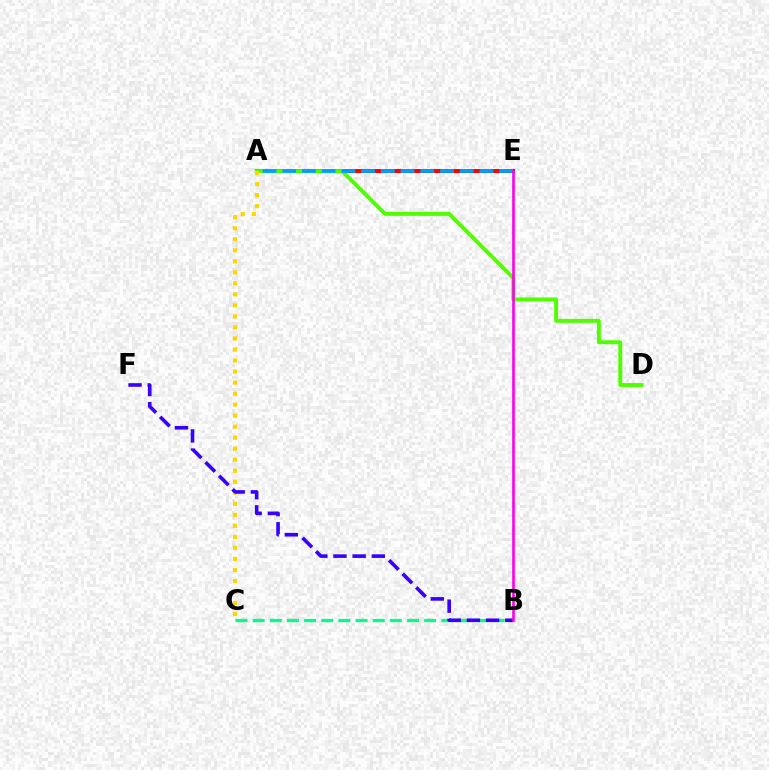{('A', 'E'): [{'color': '#ff0000', 'line_style': 'solid', 'thickness': 2.86}, {'color': '#009eff', 'line_style': 'dashed', 'thickness': 2.68}], ('B', 'C'): [{'color': '#00ff86', 'line_style': 'dashed', 'thickness': 2.33}], ('A', 'D'): [{'color': '#4fff00', 'line_style': 'solid', 'thickness': 2.81}], ('A', 'C'): [{'color': '#ffd500', 'line_style': 'dotted', 'thickness': 2.99}], ('B', 'F'): [{'color': '#3700ff', 'line_style': 'dashed', 'thickness': 2.6}], ('B', 'E'): [{'color': '#ff00ed', 'line_style': 'solid', 'thickness': 1.9}]}